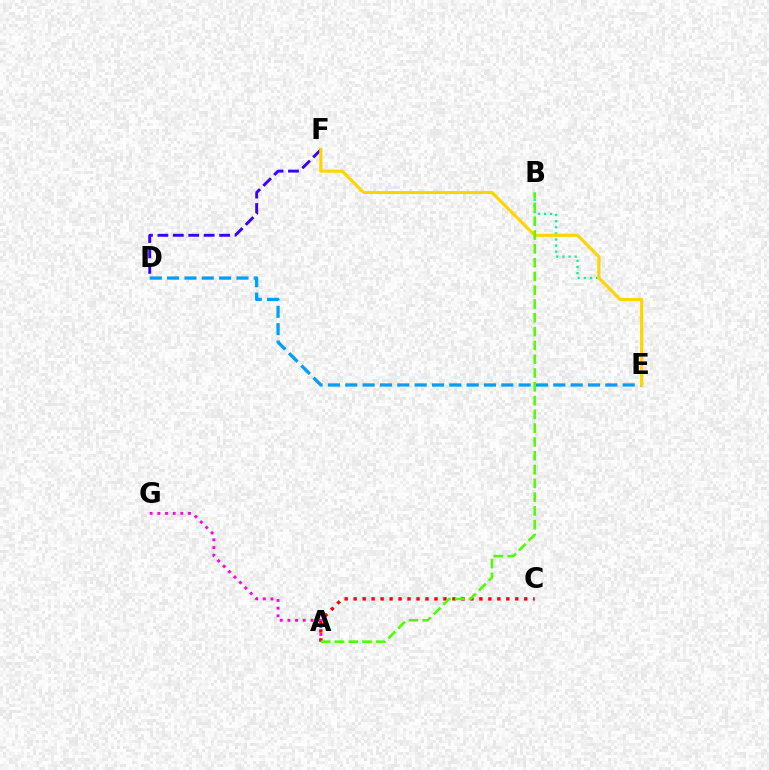{('A', 'C'): [{'color': '#ff0000', 'line_style': 'dotted', 'thickness': 2.44}], ('B', 'E'): [{'color': '#00ff86', 'line_style': 'dotted', 'thickness': 1.66}], ('D', 'F'): [{'color': '#3700ff', 'line_style': 'dashed', 'thickness': 2.1}], ('D', 'E'): [{'color': '#009eff', 'line_style': 'dashed', 'thickness': 2.36}], ('A', 'G'): [{'color': '#ff00ed', 'line_style': 'dotted', 'thickness': 2.08}], ('E', 'F'): [{'color': '#ffd500', 'line_style': 'solid', 'thickness': 2.27}], ('A', 'B'): [{'color': '#4fff00', 'line_style': 'dashed', 'thickness': 1.87}]}